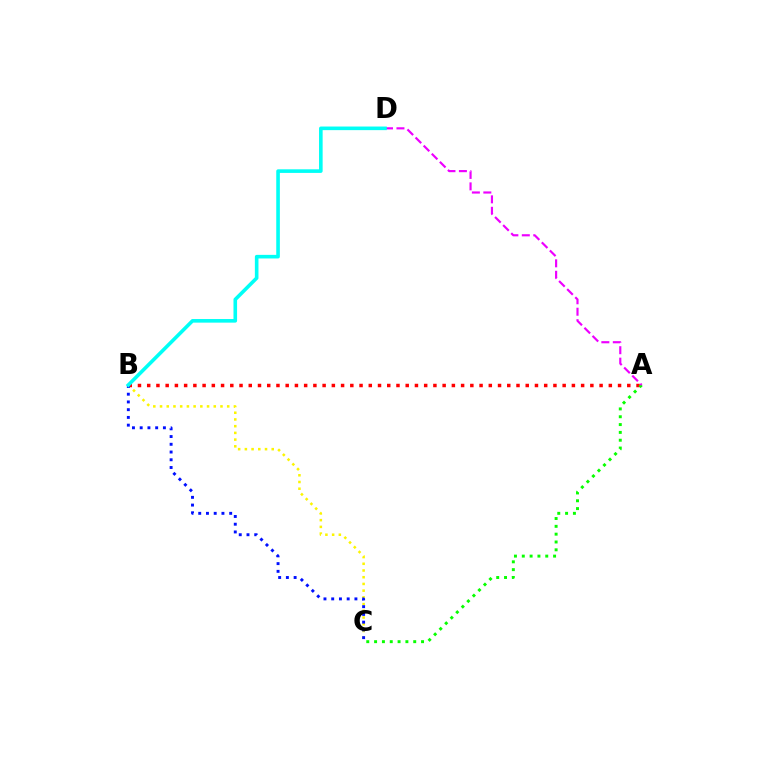{('B', 'C'): [{'color': '#fcf500', 'line_style': 'dotted', 'thickness': 1.82}, {'color': '#0010ff', 'line_style': 'dotted', 'thickness': 2.1}], ('A', 'B'): [{'color': '#ff0000', 'line_style': 'dotted', 'thickness': 2.51}], ('A', 'C'): [{'color': '#08ff00', 'line_style': 'dotted', 'thickness': 2.13}], ('A', 'D'): [{'color': '#ee00ff', 'line_style': 'dashed', 'thickness': 1.56}], ('B', 'D'): [{'color': '#00fff6', 'line_style': 'solid', 'thickness': 2.59}]}